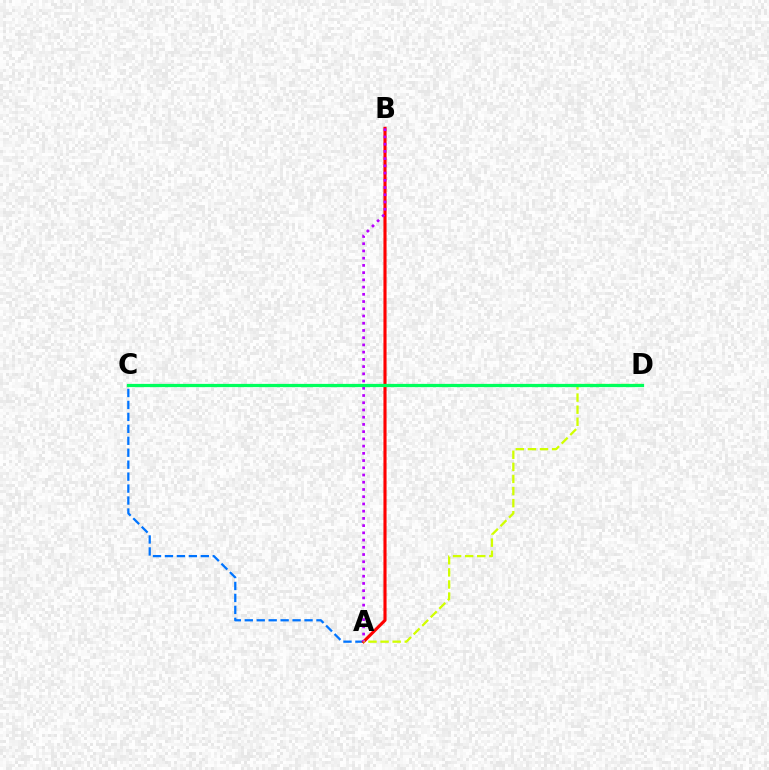{('A', 'C'): [{'color': '#0074ff', 'line_style': 'dashed', 'thickness': 1.62}], ('A', 'B'): [{'color': '#ff0000', 'line_style': 'solid', 'thickness': 2.24}, {'color': '#b900ff', 'line_style': 'dotted', 'thickness': 1.96}], ('A', 'D'): [{'color': '#d1ff00', 'line_style': 'dashed', 'thickness': 1.64}], ('C', 'D'): [{'color': '#00ff5c', 'line_style': 'solid', 'thickness': 2.33}]}